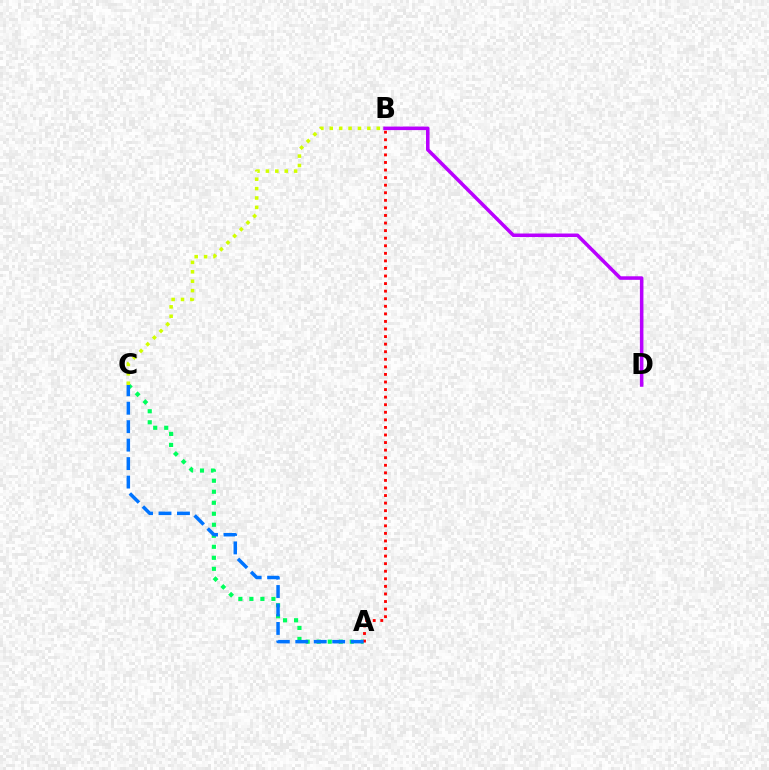{('B', 'D'): [{'color': '#b900ff', 'line_style': 'solid', 'thickness': 2.54}], ('A', 'C'): [{'color': '#00ff5c', 'line_style': 'dotted', 'thickness': 2.99}, {'color': '#0074ff', 'line_style': 'dashed', 'thickness': 2.51}], ('A', 'B'): [{'color': '#ff0000', 'line_style': 'dotted', 'thickness': 2.06}], ('B', 'C'): [{'color': '#d1ff00', 'line_style': 'dotted', 'thickness': 2.56}]}